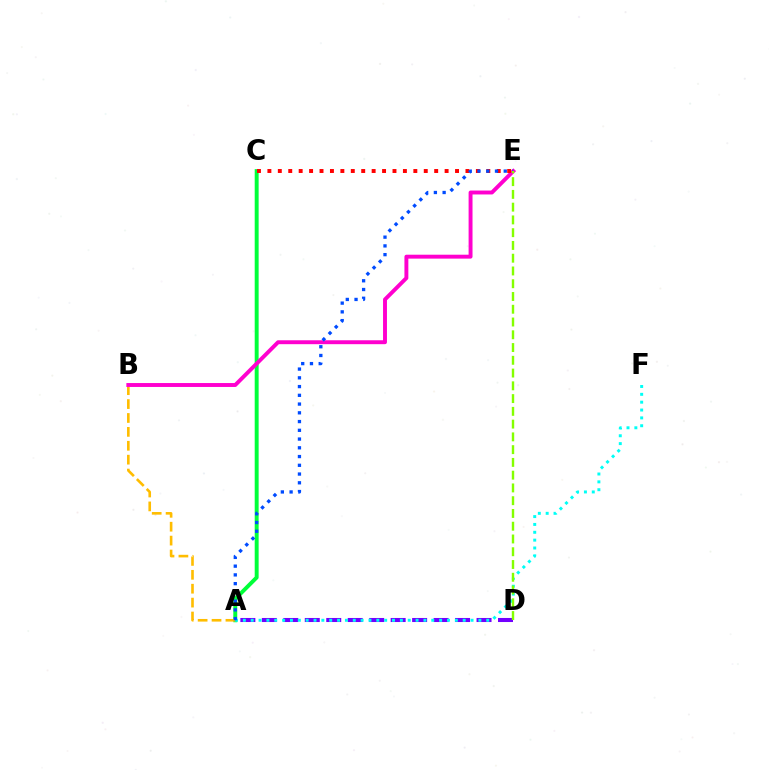{('A', 'D'): [{'color': '#7200ff', 'line_style': 'dashed', 'thickness': 2.92}], ('A', 'C'): [{'color': '#00ff39', 'line_style': 'solid', 'thickness': 2.83}], ('A', 'B'): [{'color': '#ffbd00', 'line_style': 'dashed', 'thickness': 1.89}], ('B', 'E'): [{'color': '#ff00cf', 'line_style': 'solid', 'thickness': 2.82}], ('A', 'F'): [{'color': '#00fff6', 'line_style': 'dotted', 'thickness': 2.13}], ('C', 'E'): [{'color': '#ff0000', 'line_style': 'dotted', 'thickness': 2.83}], ('A', 'E'): [{'color': '#004bff', 'line_style': 'dotted', 'thickness': 2.38}], ('D', 'E'): [{'color': '#84ff00', 'line_style': 'dashed', 'thickness': 1.73}]}